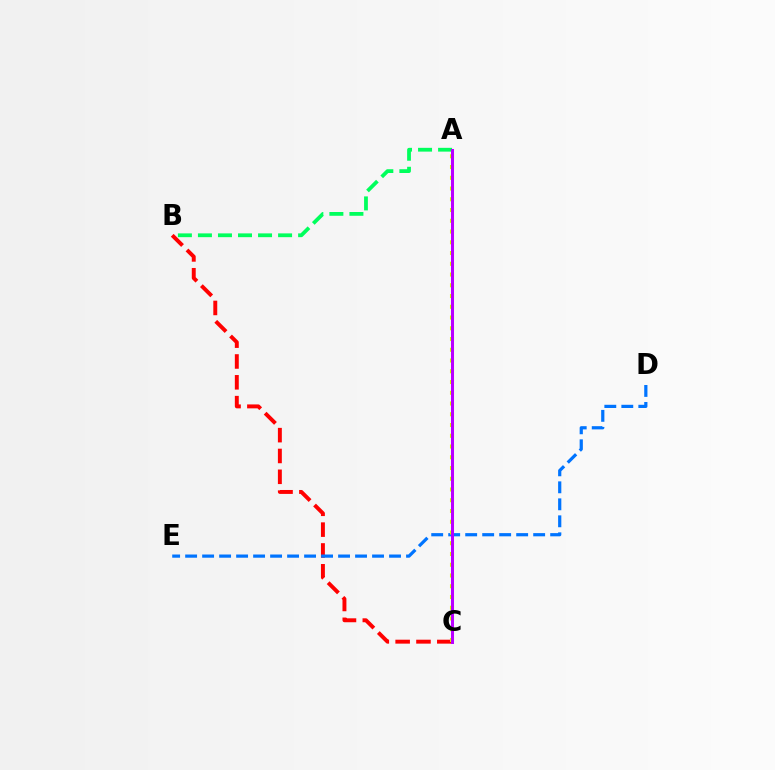{('B', 'C'): [{'color': '#ff0000', 'line_style': 'dashed', 'thickness': 2.83}], ('D', 'E'): [{'color': '#0074ff', 'line_style': 'dashed', 'thickness': 2.31}], ('A', 'C'): [{'color': '#d1ff00', 'line_style': 'dotted', 'thickness': 2.92}, {'color': '#b900ff', 'line_style': 'solid', 'thickness': 2.17}], ('A', 'B'): [{'color': '#00ff5c', 'line_style': 'dashed', 'thickness': 2.72}]}